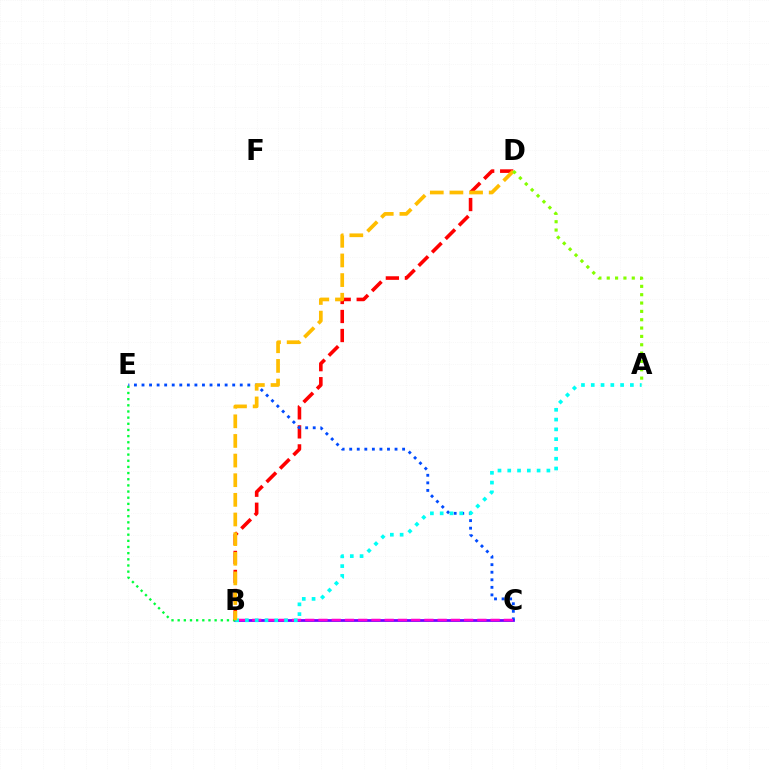{('B', 'D'): [{'color': '#ff0000', 'line_style': 'dashed', 'thickness': 2.58}, {'color': '#ffbd00', 'line_style': 'dashed', 'thickness': 2.67}], ('B', 'C'): [{'color': '#7200ff', 'line_style': 'solid', 'thickness': 1.99}, {'color': '#ff00cf', 'line_style': 'dashed', 'thickness': 1.8}], ('B', 'E'): [{'color': '#00ff39', 'line_style': 'dotted', 'thickness': 1.67}], ('C', 'E'): [{'color': '#004bff', 'line_style': 'dotted', 'thickness': 2.05}], ('A', 'B'): [{'color': '#00fff6', 'line_style': 'dotted', 'thickness': 2.66}], ('A', 'D'): [{'color': '#84ff00', 'line_style': 'dotted', 'thickness': 2.27}]}